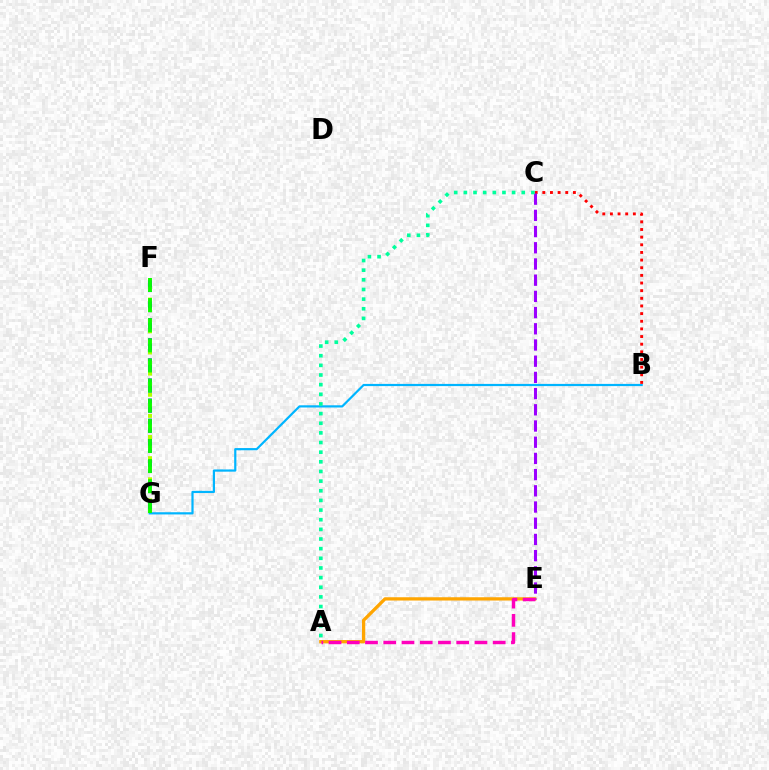{('F', 'G'): [{'color': '#0010ff', 'line_style': 'dashed', 'thickness': 2.73}, {'color': '#b3ff00', 'line_style': 'dotted', 'thickness': 2.87}, {'color': '#08ff00', 'line_style': 'dashed', 'thickness': 2.73}], ('B', 'G'): [{'color': '#00b5ff', 'line_style': 'solid', 'thickness': 1.59}], ('B', 'C'): [{'color': '#ff0000', 'line_style': 'dotted', 'thickness': 2.08}], ('A', 'E'): [{'color': '#ffa500', 'line_style': 'solid', 'thickness': 2.36}, {'color': '#ff00bd', 'line_style': 'dashed', 'thickness': 2.48}], ('C', 'E'): [{'color': '#9b00ff', 'line_style': 'dashed', 'thickness': 2.2}], ('A', 'C'): [{'color': '#00ff9d', 'line_style': 'dotted', 'thickness': 2.62}]}